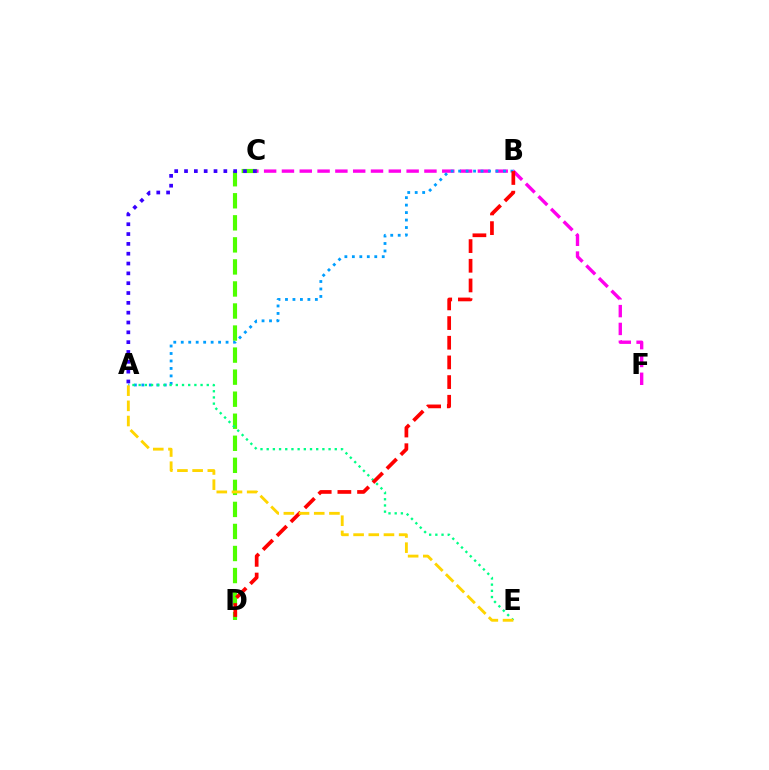{('C', 'D'): [{'color': '#4fff00', 'line_style': 'dashed', 'thickness': 2.99}], ('C', 'F'): [{'color': '#ff00ed', 'line_style': 'dashed', 'thickness': 2.42}], ('A', 'B'): [{'color': '#009eff', 'line_style': 'dotted', 'thickness': 2.03}], ('A', 'E'): [{'color': '#00ff86', 'line_style': 'dotted', 'thickness': 1.68}, {'color': '#ffd500', 'line_style': 'dashed', 'thickness': 2.06}], ('B', 'D'): [{'color': '#ff0000', 'line_style': 'dashed', 'thickness': 2.67}], ('A', 'C'): [{'color': '#3700ff', 'line_style': 'dotted', 'thickness': 2.67}]}